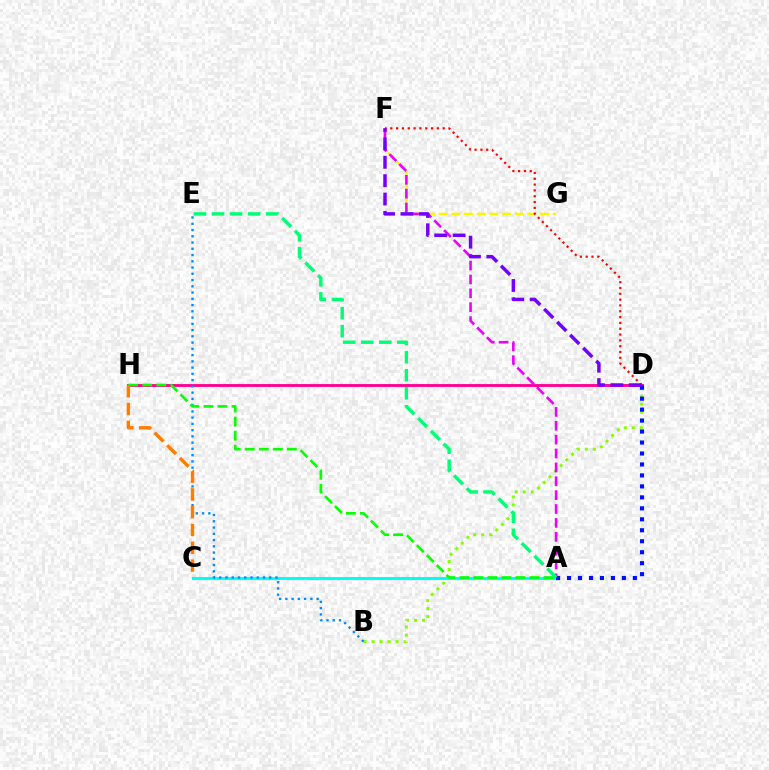{('D', 'H'): [{'color': '#ff0094', 'line_style': 'solid', 'thickness': 2.07}], ('F', 'G'): [{'color': '#fcf500', 'line_style': 'dashed', 'thickness': 1.72}], ('B', 'D'): [{'color': '#84ff00', 'line_style': 'dotted', 'thickness': 2.17}], ('A', 'C'): [{'color': '#00fff6', 'line_style': 'solid', 'thickness': 2.2}], ('B', 'E'): [{'color': '#008cff', 'line_style': 'dotted', 'thickness': 1.7}], ('C', 'H'): [{'color': '#ff7c00', 'line_style': 'dashed', 'thickness': 2.42}], ('A', 'F'): [{'color': '#ee00ff', 'line_style': 'dashed', 'thickness': 1.89}], ('A', 'D'): [{'color': '#0010ff', 'line_style': 'dotted', 'thickness': 2.98}], ('A', 'H'): [{'color': '#08ff00', 'line_style': 'dashed', 'thickness': 1.9}], ('A', 'E'): [{'color': '#00ff74', 'line_style': 'dashed', 'thickness': 2.45}], ('D', 'F'): [{'color': '#ff0000', 'line_style': 'dotted', 'thickness': 1.58}, {'color': '#7200ff', 'line_style': 'dashed', 'thickness': 2.5}]}